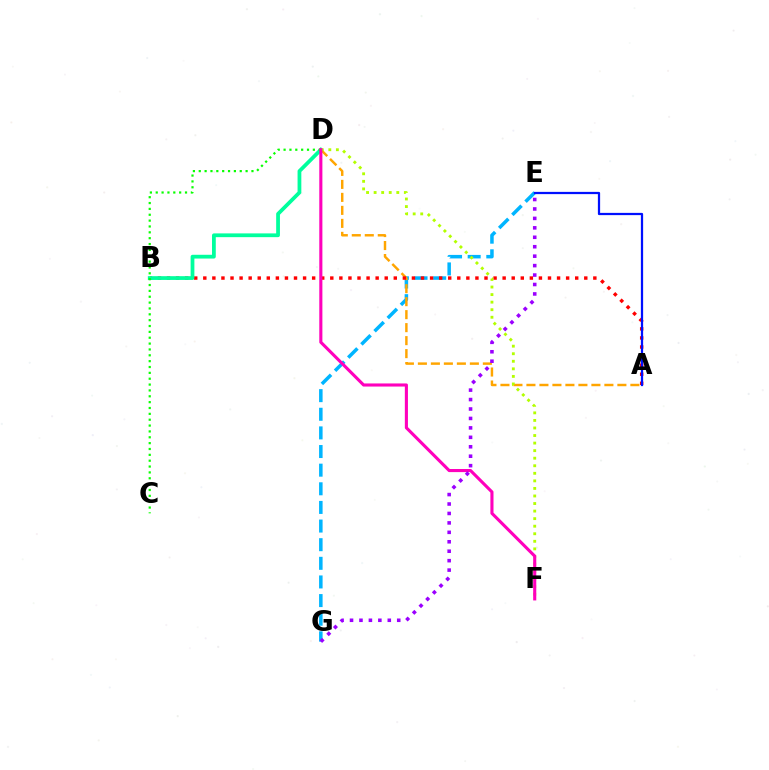{('E', 'G'): [{'color': '#00b5ff', 'line_style': 'dashed', 'thickness': 2.53}, {'color': '#9b00ff', 'line_style': 'dotted', 'thickness': 2.57}], ('A', 'D'): [{'color': '#ffa500', 'line_style': 'dashed', 'thickness': 1.77}], ('A', 'B'): [{'color': '#ff0000', 'line_style': 'dotted', 'thickness': 2.46}], ('B', 'D'): [{'color': '#00ff9d', 'line_style': 'solid', 'thickness': 2.71}], ('C', 'D'): [{'color': '#08ff00', 'line_style': 'dotted', 'thickness': 1.59}], ('A', 'E'): [{'color': '#0010ff', 'line_style': 'solid', 'thickness': 1.61}], ('D', 'F'): [{'color': '#b3ff00', 'line_style': 'dotted', 'thickness': 2.05}, {'color': '#ff00bd', 'line_style': 'solid', 'thickness': 2.23}]}